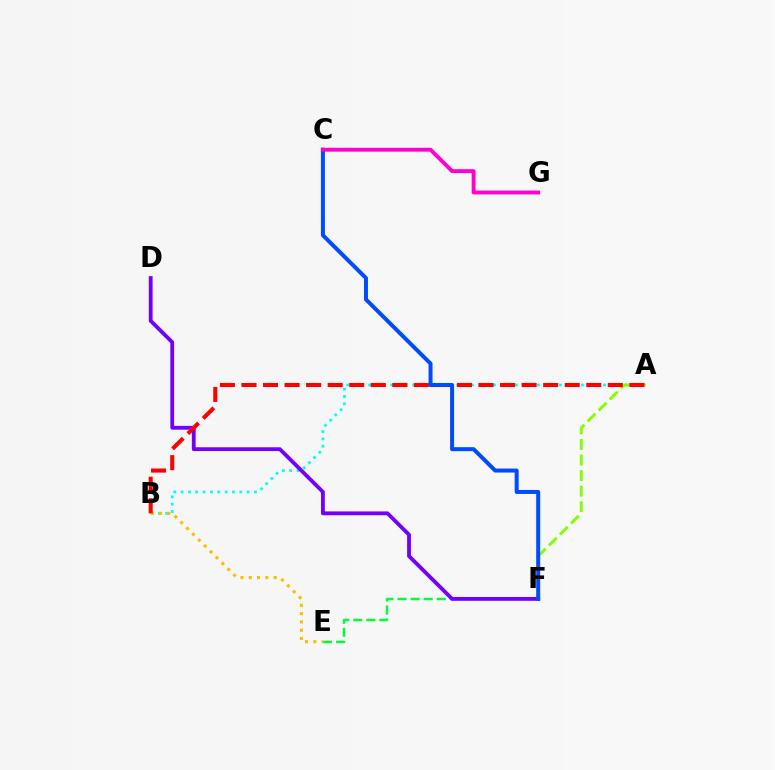{('E', 'F'): [{'color': '#00ff39', 'line_style': 'dashed', 'thickness': 1.77}], ('A', 'B'): [{'color': '#00fff6', 'line_style': 'dotted', 'thickness': 1.99}, {'color': '#ff0000', 'line_style': 'dashed', 'thickness': 2.93}], ('B', 'E'): [{'color': '#ffbd00', 'line_style': 'dotted', 'thickness': 2.25}], ('A', 'F'): [{'color': '#84ff00', 'line_style': 'dashed', 'thickness': 2.12}], ('D', 'F'): [{'color': '#7200ff', 'line_style': 'solid', 'thickness': 2.75}], ('C', 'F'): [{'color': '#004bff', 'line_style': 'solid', 'thickness': 2.87}], ('C', 'G'): [{'color': '#ff00cf', 'line_style': 'solid', 'thickness': 2.79}]}